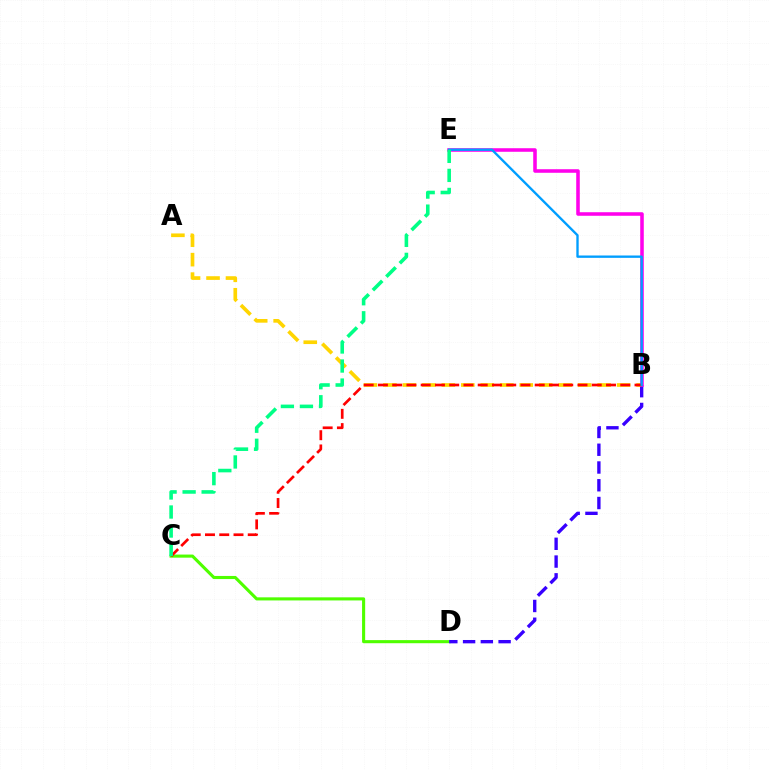{('C', 'D'): [{'color': '#4fff00', 'line_style': 'solid', 'thickness': 2.23}], ('B', 'D'): [{'color': '#3700ff', 'line_style': 'dashed', 'thickness': 2.41}], ('A', 'B'): [{'color': '#ffd500', 'line_style': 'dashed', 'thickness': 2.65}], ('B', 'E'): [{'color': '#ff00ed', 'line_style': 'solid', 'thickness': 2.56}, {'color': '#009eff', 'line_style': 'solid', 'thickness': 1.69}], ('B', 'C'): [{'color': '#ff0000', 'line_style': 'dashed', 'thickness': 1.94}], ('C', 'E'): [{'color': '#00ff86', 'line_style': 'dashed', 'thickness': 2.59}]}